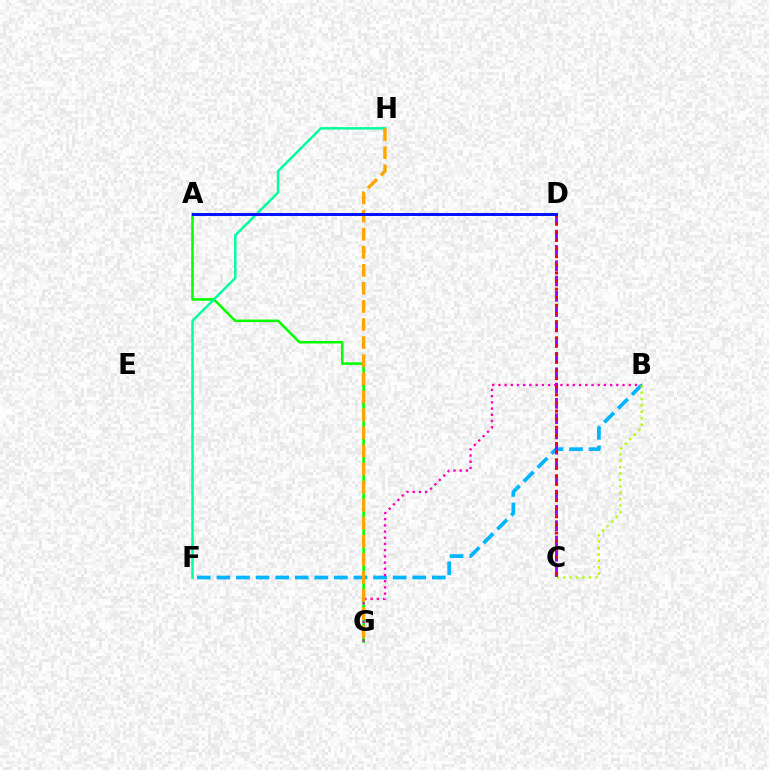{('A', 'G'): [{'color': '#08ff00', 'line_style': 'solid', 'thickness': 1.85}], ('B', 'F'): [{'color': '#00b5ff', 'line_style': 'dashed', 'thickness': 2.66}], ('F', 'H'): [{'color': '#00ff9d', 'line_style': 'solid', 'thickness': 1.78}], ('B', 'C'): [{'color': '#b3ff00', 'line_style': 'dotted', 'thickness': 1.74}], ('B', 'G'): [{'color': '#ff00bd', 'line_style': 'dotted', 'thickness': 1.69}], ('C', 'D'): [{'color': '#9b00ff', 'line_style': 'dashed', 'thickness': 2.08}, {'color': '#ff0000', 'line_style': 'dotted', 'thickness': 2.21}], ('G', 'H'): [{'color': '#ffa500', 'line_style': 'dashed', 'thickness': 2.45}], ('A', 'D'): [{'color': '#0010ff', 'line_style': 'solid', 'thickness': 2.12}]}